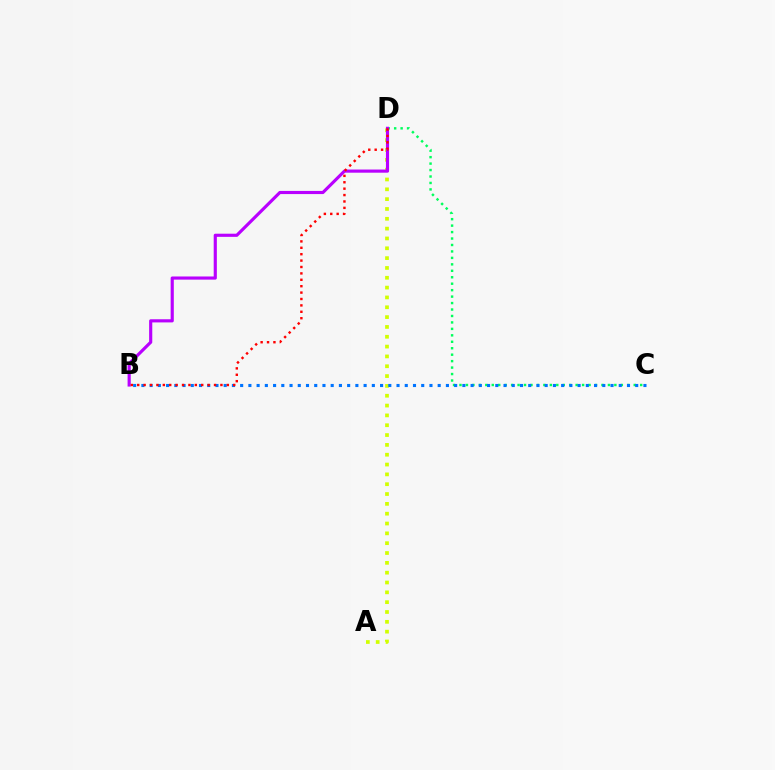{('A', 'D'): [{'color': '#d1ff00', 'line_style': 'dotted', 'thickness': 2.67}], ('C', 'D'): [{'color': '#00ff5c', 'line_style': 'dotted', 'thickness': 1.75}], ('B', 'C'): [{'color': '#0074ff', 'line_style': 'dotted', 'thickness': 2.24}], ('B', 'D'): [{'color': '#b900ff', 'line_style': 'solid', 'thickness': 2.27}, {'color': '#ff0000', 'line_style': 'dotted', 'thickness': 1.74}]}